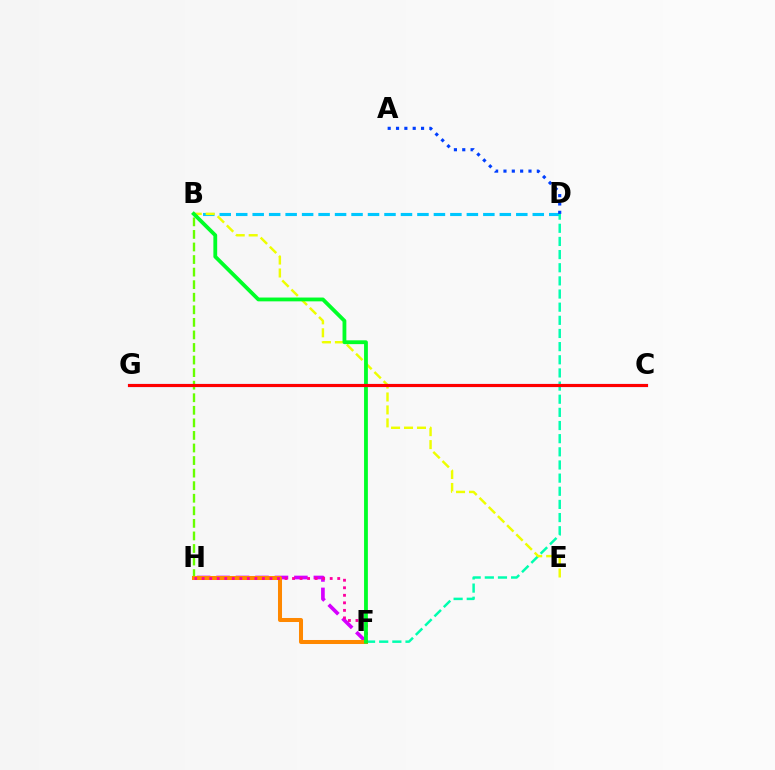{('B', 'D'): [{'color': '#00c7ff', 'line_style': 'dashed', 'thickness': 2.24}], ('B', 'H'): [{'color': '#66ff00', 'line_style': 'dashed', 'thickness': 1.71}], ('D', 'F'): [{'color': '#00ffaf', 'line_style': 'dashed', 'thickness': 1.79}], ('B', 'E'): [{'color': '#eeff00', 'line_style': 'dashed', 'thickness': 1.76}], ('F', 'H'): [{'color': '#d600ff', 'line_style': 'dashed', 'thickness': 2.64}, {'color': '#ff8800', 'line_style': 'solid', 'thickness': 2.9}, {'color': '#ff00a0', 'line_style': 'dotted', 'thickness': 2.05}], ('B', 'F'): [{'color': '#00ff27', 'line_style': 'solid', 'thickness': 2.74}], ('A', 'D'): [{'color': '#003fff', 'line_style': 'dotted', 'thickness': 2.27}], ('C', 'G'): [{'color': '#4f00ff', 'line_style': 'solid', 'thickness': 2.22}, {'color': '#ff0000', 'line_style': 'solid', 'thickness': 2.22}]}